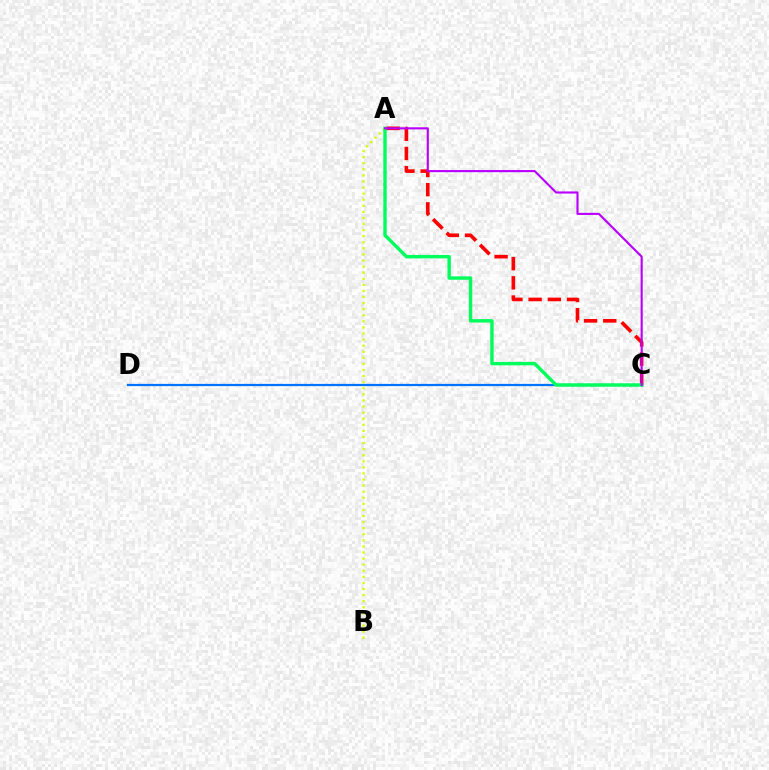{('A', 'C'): [{'color': '#ff0000', 'line_style': 'dashed', 'thickness': 2.61}, {'color': '#00ff5c', 'line_style': 'solid', 'thickness': 2.46}, {'color': '#b900ff', 'line_style': 'solid', 'thickness': 1.53}], ('A', 'B'): [{'color': '#d1ff00', 'line_style': 'dotted', 'thickness': 1.65}], ('C', 'D'): [{'color': '#0074ff', 'line_style': 'solid', 'thickness': 1.6}]}